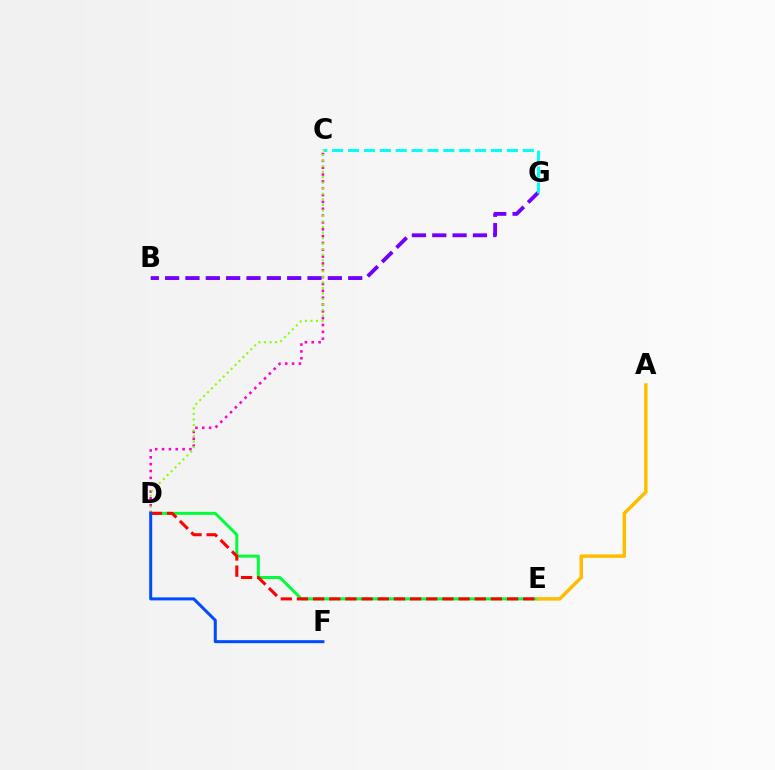{('C', 'D'): [{'color': '#ff00cf', 'line_style': 'dotted', 'thickness': 1.86}, {'color': '#84ff00', 'line_style': 'dotted', 'thickness': 1.5}], ('B', 'G'): [{'color': '#7200ff', 'line_style': 'dashed', 'thickness': 2.76}], ('D', 'E'): [{'color': '#00ff39', 'line_style': 'solid', 'thickness': 2.15}, {'color': '#ff0000', 'line_style': 'dashed', 'thickness': 2.2}], ('C', 'G'): [{'color': '#00fff6', 'line_style': 'dashed', 'thickness': 2.16}], ('A', 'E'): [{'color': '#ffbd00', 'line_style': 'solid', 'thickness': 2.51}], ('D', 'F'): [{'color': '#004bff', 'line_style': 'solid', 'thickness': 2.17}]}